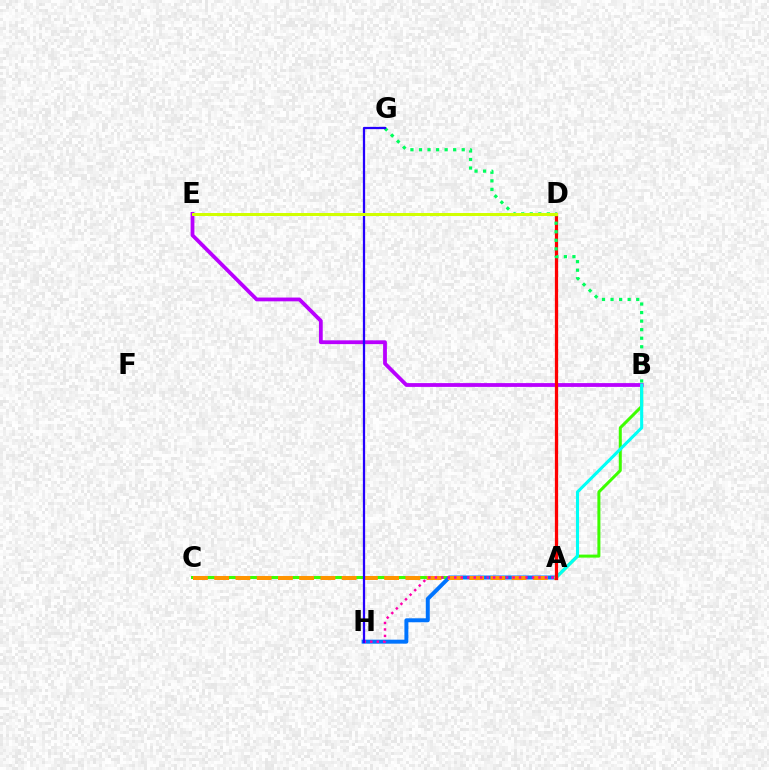{('B', 'C'): [{'color': '#3dff00', 'line_style': 'solid', 'thickness': 2.17}], ('A', 'H'): [{'color': '#0074ff', 'line_style': 'solid', 'thickness': 2.85}, {'color': '#ff00ac', 'line_style': 'dotted', 'thickness': 1.76}], ('A', 'C'): [{'color': '#ff9400', 'line_style': 'dashed', 'thickness': 2.89}], ('B', 'E'): [{'color': '#b900ff', 'line_style': 'solid', 'thickness': 2.73}], ('A', 'B'): [{'color': '#00fff6', 'line_style': 'solid', 'thickness': 2.22}], ('A', 'D'): [{'color': '#ff0000', 'line_style': 'solid', 'thickness': 2.34}], ('B', 'G'): [{'color': '#00ff5c', 'line_style': 'dotted', 'thickness': 2.32}], ('G', 'H'): [{'color': '#2500ff', 'line_style': 'solid', 'thickness': 1.63}], ('D', 'E'): [{'color': '#d1ff00', 'line_style': 'solid', 'thickness': 2.16}]}